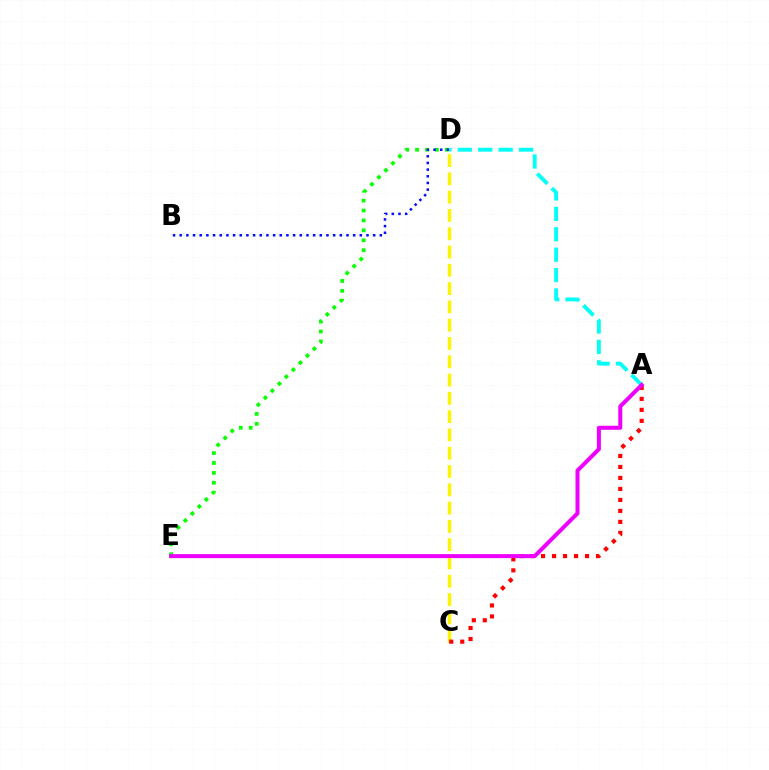{('D', 'E'): [{'color': '#08ff00', 'line_style': 'dotted', 'thickness': 2.69}], ('C', 'D'): [{'color': '#fcf500', 'line_style': 'dashed', 'thickness': 2.48}], ('A', 'C'): [{'color': '#ff0000', 'line_style': 'dotted', 'thickness': 2.99}], ('B', 'D'): [{'color': '#0010ff', 'line_style': 'dotted', 'thickness': 1.81}], ('A', 'D'): [{'color': '#00fff6', 'line_style': 'dashed', 'thickness': 2.77}], ('A', 'E'): [{'color': '#ee00ff', 'line_style': 'solid', 'thickness': 2.89}]}